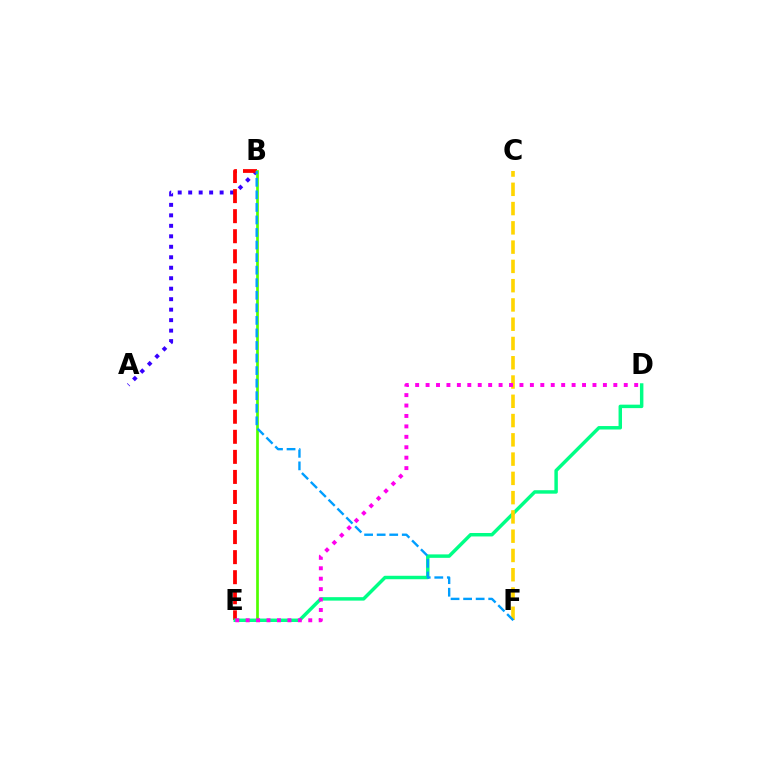{('A', 'B'): [{'color': '#3700ff', 'line_style': 'dotted', 'thickness': 2.85}], ('B', 'E'): [{'color': '#ff0000', 'line_style': 'dashed', 'thickness': 2.72}, {'color': '#4fff00', 'line_style': 'solid', 'thickness': 1.95}], ('D', 'E'): [{'color': '#00ff86', 'line_style': 'solid', 'thickness': 2.49}, {'color': '#ff00ed', 'line_style': 'dotted', 'thickness': 2.83}], ('C', 'F'): [{'color': '#ffd500', 'line_style': 'dashed', 'thickness': 2.62}], ('B', 'F'): [{'color': '#009eff', 'line_style': 'dashed', 'thickness': 1.71}]}